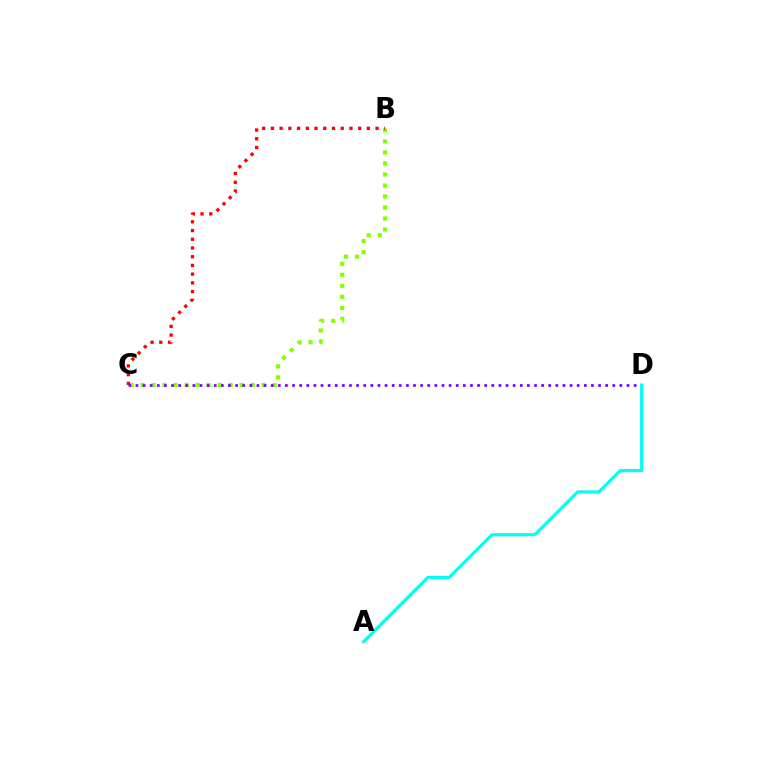{('B', 'C'): [{'color': '#84ff00', 'line_style': 'dotted', 'thickness': 2.99}, {'color': '#ff0000', 'line_style': 'dotted', 'thickness': 2.37}], ('C', 'D'): [{'color': '#7200ff', 'line_style': 'dotted', 'thickness': 1.93}], ('A', 'D'): [{'color': '#00fff6', 'line_style': 'solid', 'thickness': 2.27}]}